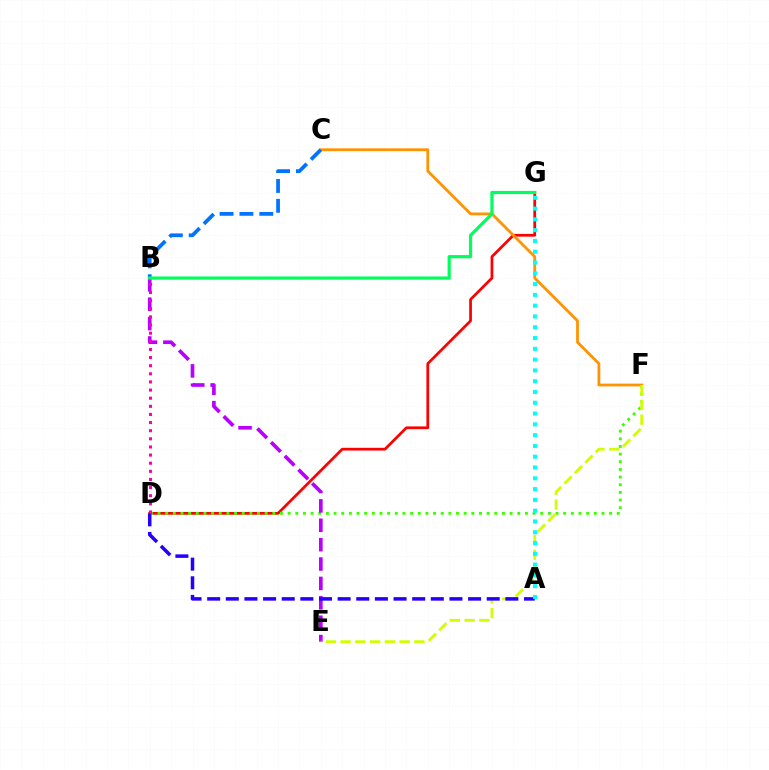{('D', 'G'): [{'color': '#ff0000', 'line_style': 'solid', 'thickness': 1.97}], ('C', 'F'): [{'color': '#ff9400', 'line_style': 'solid', 'thickness': 2.02}], ('D', 'F'): [{'color': '#3dff00', 'line_style': 'dotted', 'thickness': 2.08}], ('B', 'E'): [{'color': '#b900ff', 'line_style': 'dashed', 'thickness': 2.63}], ('B', 'D'): [{'color': '#ff00ac', 'line_style': 'dotted', 'thickness': 2.21}], ('B', 'C'): [{'color': '#0074ff', 'line_style': 'dashed', 'thickness': 2.7}], ('E', 'F'): [{'color': '#d1ff00', 'line_style': 'dashed', 'thickness': 2.01}], ('A', 'D'): [{'color': '#2500ff', 'line_style': 'dashed', 'thickness': 2.53}], ('B', 'G'): [{'color': '#00ff5c', 'line_style': 'solid', 'thickness': 2.29}], ('A', 'G'): [{'color': '#00fff6', 'line_style': 'dotted', 'thickness': 2.93}]}